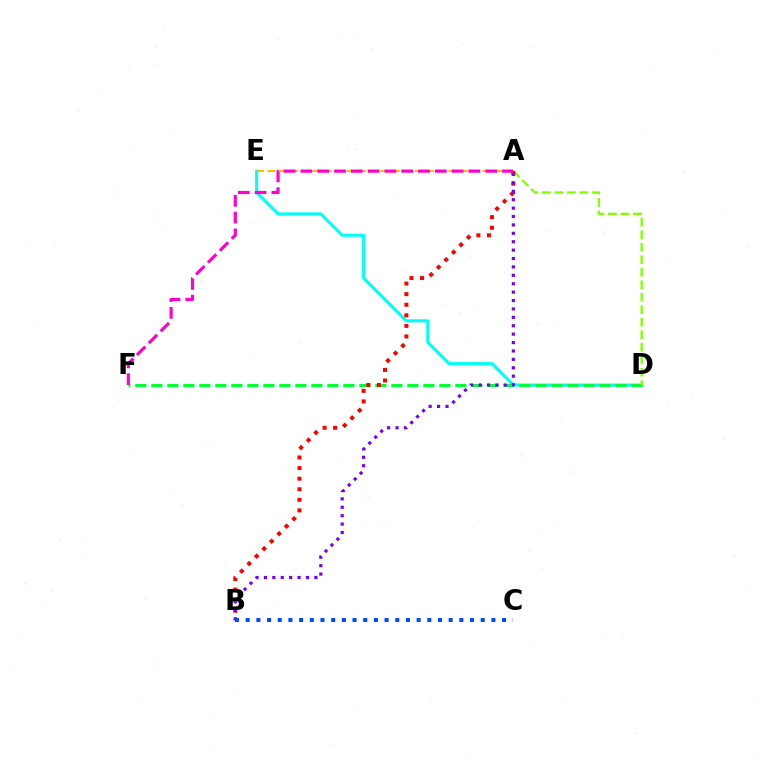{('A', 'E'): [{'color': '#ffbd00', 'line_style': 'dashed', 'thickness': 1.54}], ('D', 'E'): [{'color': '#00fff6', 'line_style': 'solid', 'thickness': 2.2}], ('D', 'F'): [{'color': '#00ff39', 'line_style': 'dashed', 'thickness': 2.17}], ('A', 'D'): [{'color': '#84ff00', 'line_style': 'dashed', 'thickness': 1.7}], ('A', 'B'): [{'color': '#ff0000', 'line_style': 'dotted', 'thickness': 2.87}, {'color': '#7200ff', 'line_style': 'dotted', 'thickness': 2.28}], ('B', 'C'): [{'color': '#004bff', 'line_style': 'dotted', 'thickness': 2.9}], ('A', 'F'): [{'color': '#ff00cf', 'line_style': 'dashed', 'thickness': 2.28}]}